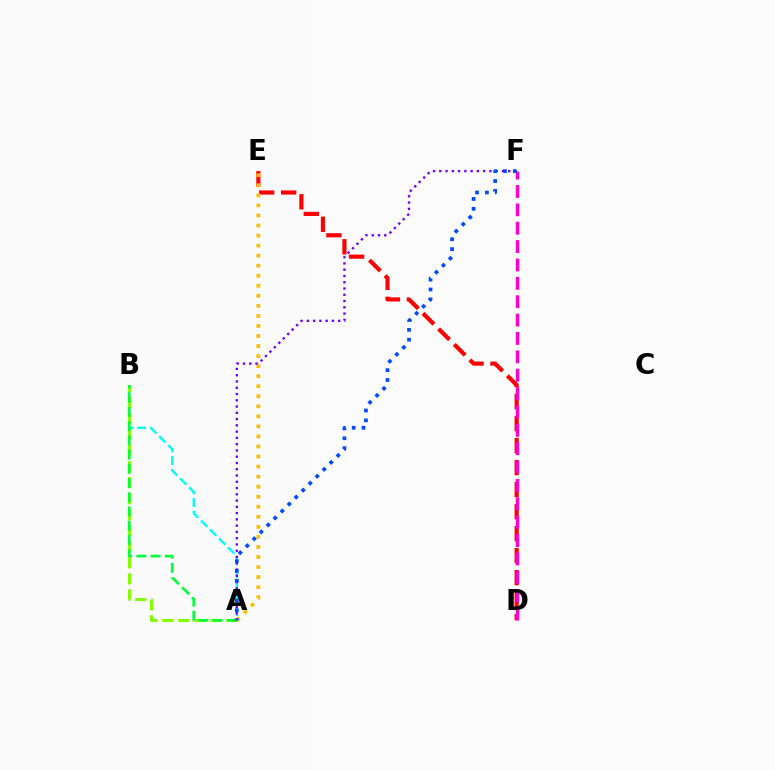{('A', 'B'): [{'color': '#00fff6', 'line_style': 'dashed', 'thickness': 1.73}, {'color': '#84ff00', 'line_style': 'dashed', 'thickness': 2.18}, {'color': '#00ff39', 'line_style': 'dashed', 'thickness': 1.93}], ('D', 'E'): [{'color': '#ff0000', 'line_style': 'dashed', 'thickness': 2.99}], ('D', 'F'): [{'color': '#ff00cf', 'line_style': 'dashed', 'thickness': 2.5}], ('A', 'E'): [{'color': '#ffbd00', 'line_style': 'dotted', 'thickness': 2.73}], ('A', 'F'): [{'color': '#7200ff', 'line_style': 'dotted', 'thickness': 1.7}, {'color': '#004bff', 'line_style': 'dotted', 'thickness': 2.68}]}